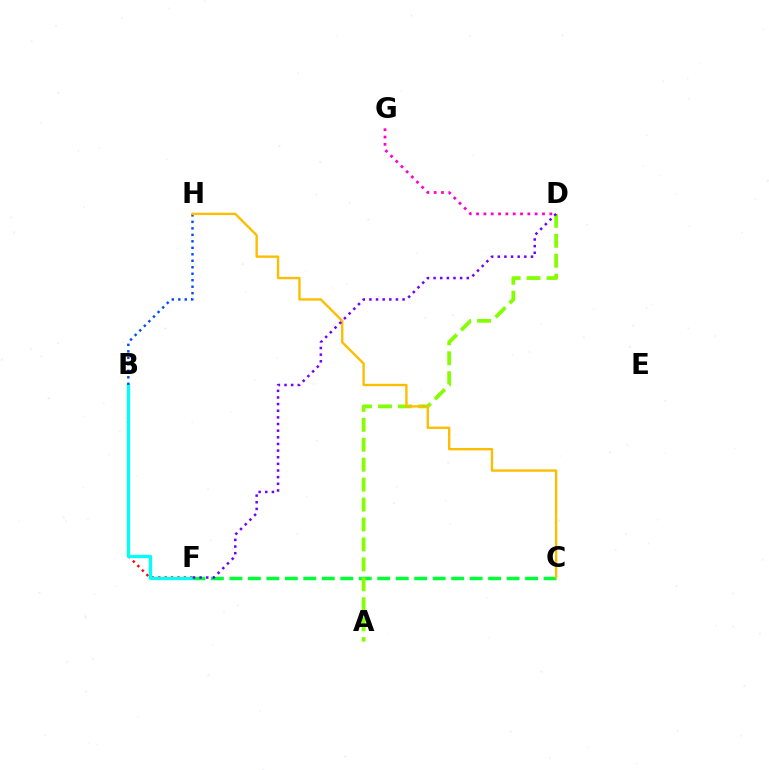{('B', 'F'): [{'color': '#ff0000', 'line_style': 'dotted', 'thickness': 1.74}, {'color': '#00fff6', 'line_style': 'solid', 'thickness': 2.37}], ('C', 'F'): [{'color': '#00ff39', 'line_style': 'dashed', 'thickness': 2.51}], ('A', 'D'): [{'color': '#84ff00', 'line_style': 'dashed', 'thickness': 2.71}], ('D', 'G'): [{'color': '#ff00cf', 'line_style': 'dotted', 'thickness': 1.99}], ('B', 'H'): [{'color': '#004bff', 'line_style': 'dotted', 'thickness': 1.76}], ('C', 'H'): [{'color': '#ffbd00', 'line_style': 'solid', 'thickness': 1.71}], ('D', 'F'): [{'color': '#7200ff', 'line_style': 'dotted', 'thickness': 1.8}]}